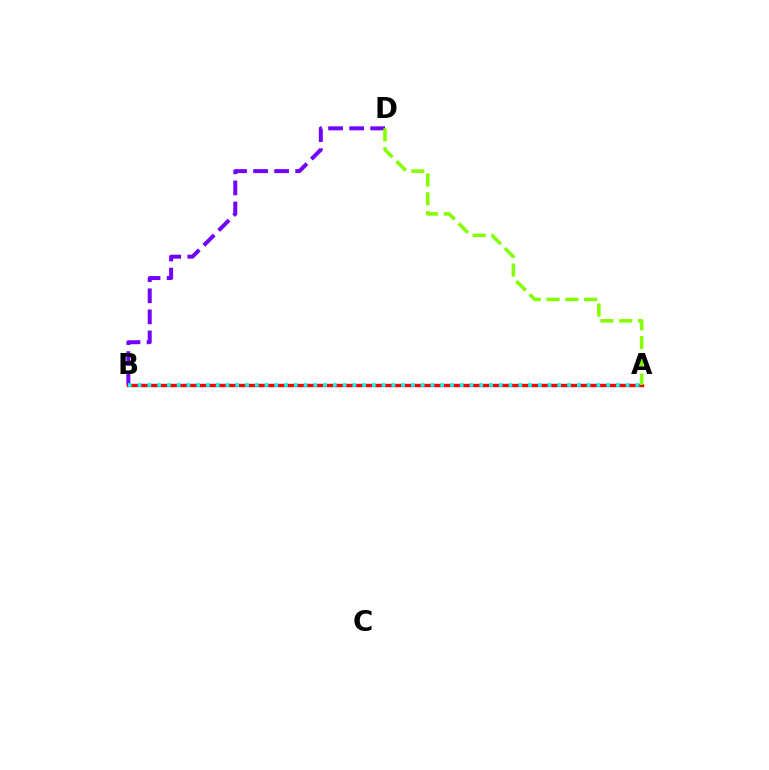{('B', 'D'): [{'color': '#7200ff', 'line_style': 'dashed', 'thickness': 2.86}], ('A', 'B'): [{'color': '#ff0000', 'line_style': 'solid', 'thickness': 2.42}, {'color': '#00fff6', 'line_style': 'dotted', 'thickness': 2.65}], ('A', 'D'): [{'color': '#84ff00', 'line_style': 'dashed', 'thickness': 2.56}]}